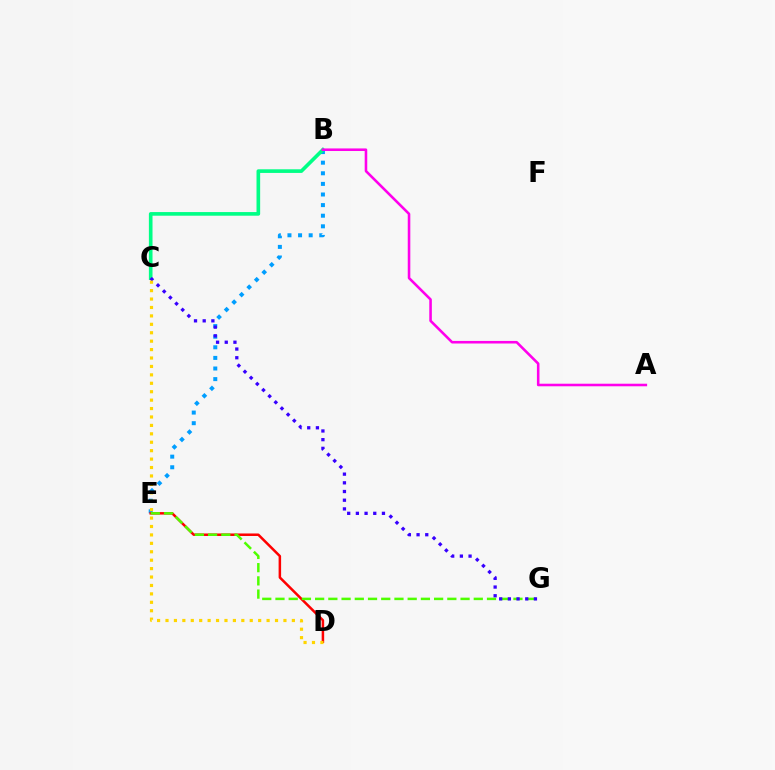{('B', 'E'): [{'color': '#009eff', 'line_style': 'dotted', 'thickness': 2.88}], ('B', 'C'): [{'color': '#00ff86', 'line_style': 'solid', 'thickness': 2.62}], ('D', 'E'): [{'color': '#ff0000', 'line_style': 'solid', 'thickness': 1.81}], ('E', 'G'): [{'color': '#4fff00', 'line_style': 'dashed', 'thickness': 1.8}], ('C', 'G'): [{'color': '#3700ff', 'line_style': 'dotted', 'thickness': 2.36}], ('A', 'B'): [{'color': '#ff00ed', 'line_style': 'solid', 'thickness': 1.85}], ('C', 'D'): [{'color': '#ffd500', 'line_style': 'dotted', 'thickness': 2.29}]}